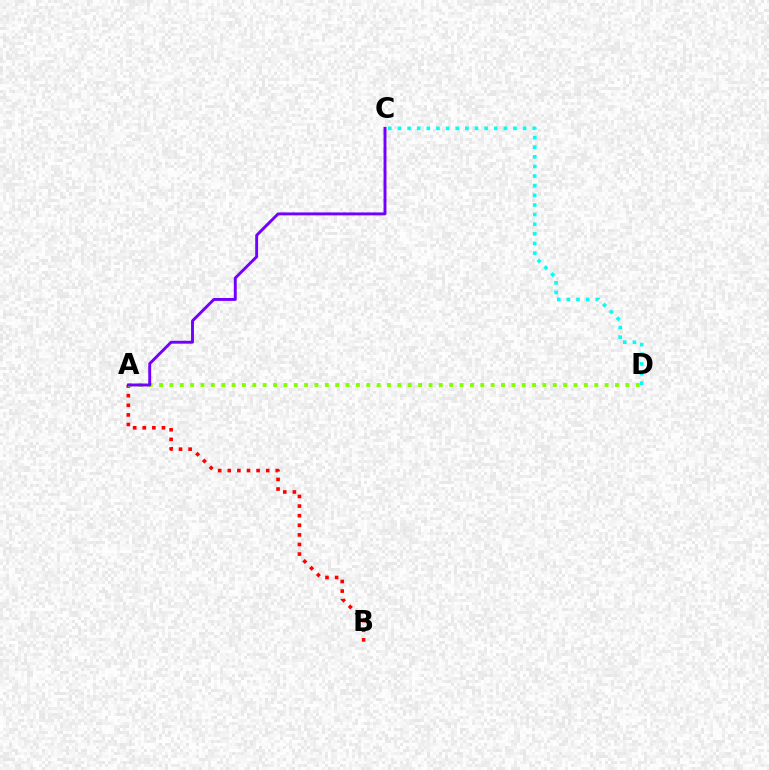{('A', 'B'): [{'color': '#ff0000', 'line_style': 'dotted', 'thickness': 2.61}], ('C', 'D'): [{'color': '#00fff6', 'line_style': 'dotted', 'thickness': 2.62}], ('A', 'D'): [{'color': '#84ff00', 'line_style': 'dotted', 'thickness': 2.82}], ('A', 'C'): [{'color': '#7200ff', 'line_style': 'solid', 'thickness': 2.1}]}